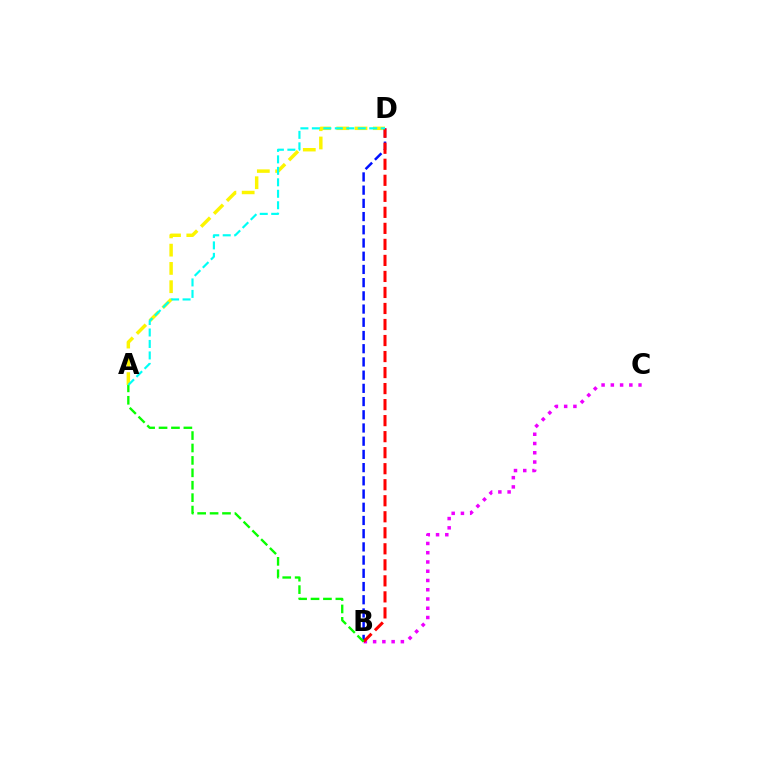{('A', 'D'): [{'color': '#fcf500', 'line_style': 'dashed', 'thickness': 2.48}, {'color': '#00fff6', 'line_style': 'dashed', 'thickness': 1.56}], ('B', 'D'): [{'color': '#0010ff', 'line_style': 'dashed', 'thickness': 1.79}, {'color': '#ff0000', 'line_style': 'dashed', 'thickness': 2.18}], ('B', 'C'): [{'color': '#ee00ff', 'line_style': 'dotted', 'thickness': 2.51}], ('A', 'B'): [{'color': '#08ff00', 'line_style': 'dashed', 'thickness': 1.69}]}